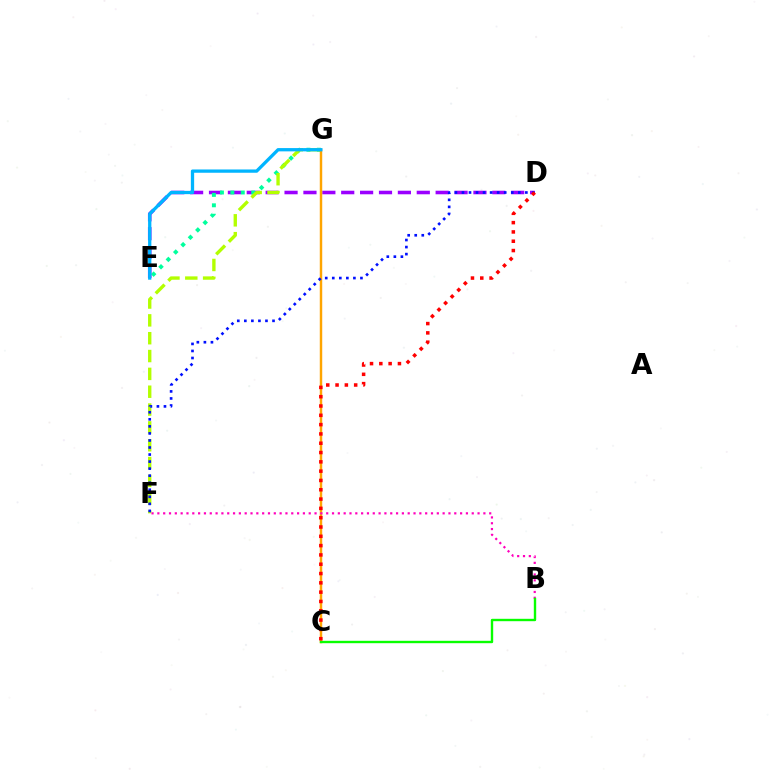{('D', 'E'): [{'color': '#9b00ff', 'line_style': 'dashed', 'thickness': 2.57}], ('E', 'G'): [{'color': '#00ff9d', 'line_style': 'dotted', 'thickness': 2.83}, {'color': '#00b5ff', 'line_style': 'solid', 'thickness': 2.36}], ('F', 'G'): [{'color': '#b3ff00', 'line_style': 'dashed', 'thickness': 2.42}], ('C', 'G'): [{'color': '#ffa500', 'line_style': 'solid', 'thickness': 1.76}], ('D', 'F'): [{'color': '#0010ff', 'line_style': 'dotted', 'thickness': 1.91}], ('B', 'F'): [{'color': '#ff00bd', 'line_style': 'dotted', 'thickness': 1.58}], ('B', 'C'): [{'color': '#08ff00', 'line_style': 'solid', 'thickness': 1.72}], ('C', 'D'): [{'color': '#ff0000', 'line_style': 'dotted', 'thickness': 2.53}]}